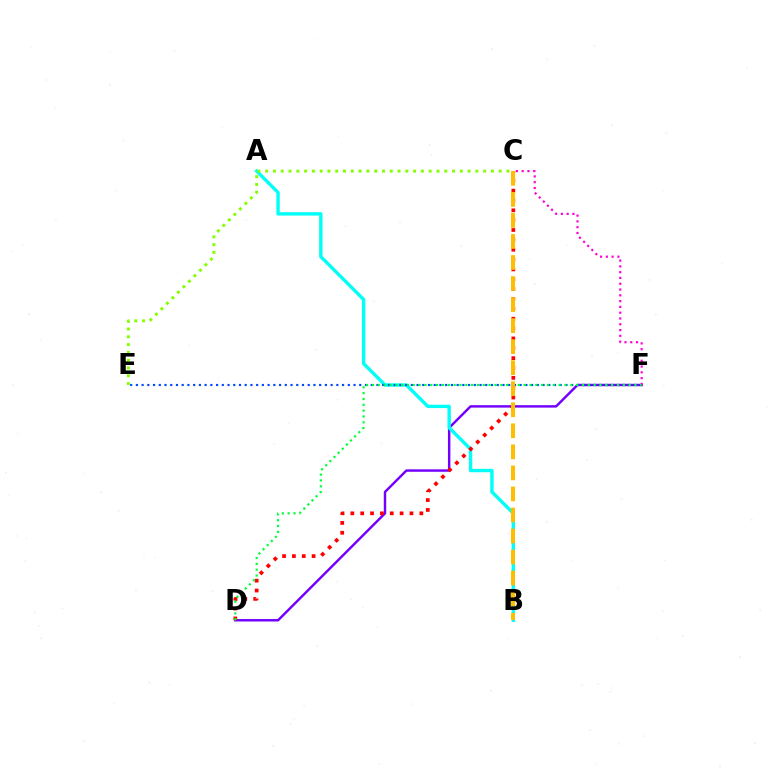{('D', 'F'): [{'color': '#7200ff', 'line_style': 'solid', 'thickness': 1.76}, {'color': '#00ff39', 'line_style': 'dotted', 'thickness': 1.59}], ('A', 'B'): [{'color': '#00fff6', 'line_style': 'solid', 'thickness': 2.43}], ('C', 'E'): [{'color': '#84ff00', 'line_style': 'dotted', 'thickness': 2.12}], ('E', 'F'): [{'color': '#004bff', 'line_style': 'dotted', 'thickness': 1.56}], ('C', 'D'): [{'color': '#ff0000', 'line_style': 'dotted', 'thickness': 2.68}], ('C', 'F'): [{'color': '#ff00cf', 'line_style': 'dotted', 'thickness': 1.57}], ('B', 'C'): [{'color': '#ffbd00', 'line_style': 'dashed', 'thickness': 2.86}]}